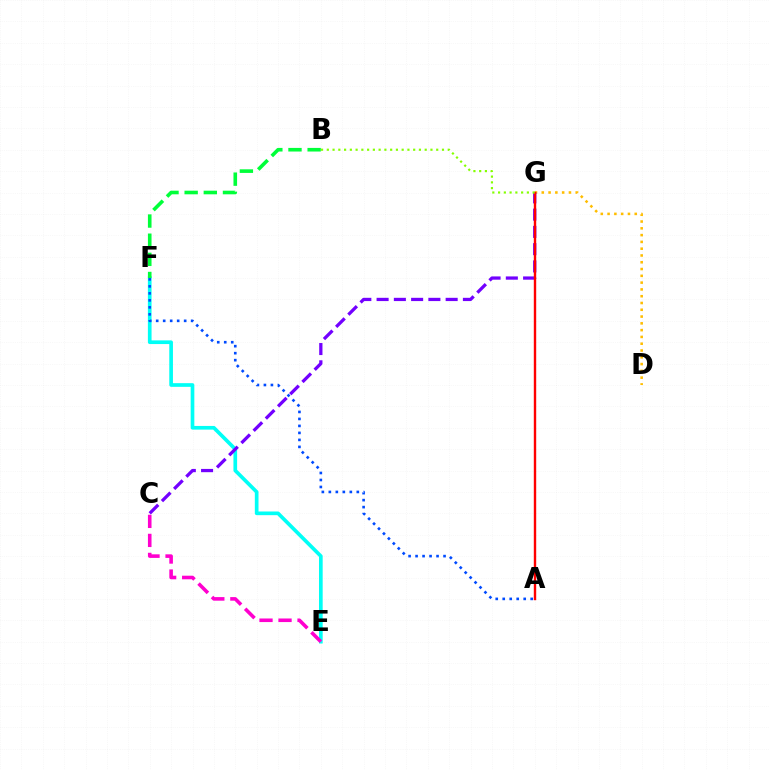{('E', 'F'): [{'color': '#00fff6', 'line_style': 'solid', 'thickness': 2.65}], ('D', 'G'): [{'color': '#ffbd00', 'line_style': 'dotted', 'thickness': 1.84}], ('B', 'F'): [{'color': '#00ff39', 'line_style': 'dashed', 'thickness': 2.6}], ('C', 'G'): [{'color': '#7200ff', 'line_style': 'dashed', 'thickness': 2.35}], ('A', 'F'): [{'color': '#004bff', 'line_style': 'dotted', 'thickness': 1.9}], ('A', 'G'): [{'color': '#ff0000', 'line_style': 'solid', 'thickness': 1.73}], ('B', 'G'): [{'color': '#84ff00', 'line_style': 'dotted', 'thickness': 1.56}], ('C', 'E'): [{'color': '#ff00cf', 'line_style': 'dashed', 'thickness': 2.58}]}